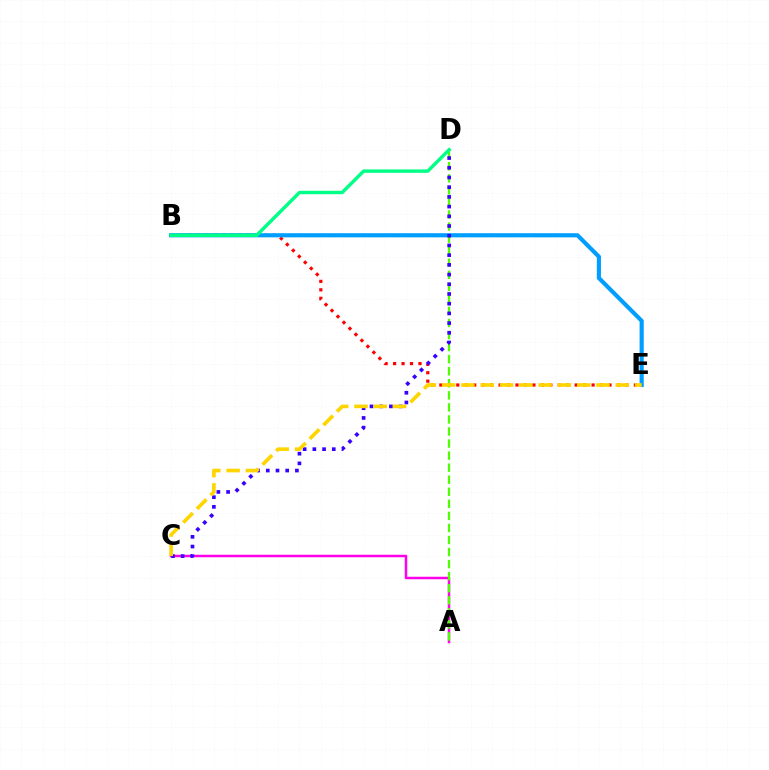{('B', 'E'): [{'color': '#ff0000', 'line_style': 'dotted', 'thickness': 2.3}, {'color': '#009eff', 'line_style': 'solid', 'thickness': 2.98}], ('A', 'C'): [{'color': '#ff00ed', 'line_style': 'solid', 'thickness': 1.79}], ('A', 'D'): [{'color': '#4fff00', 'line_style': 'dashed', 'thickness': 1.64}], ('C', 'D'): [{'color': '#3700ff', 'line_style': 'dotted', 'thickness': 2.64}], ('C', 'E'): [{'color': '#ffd500', 'line_style': 'dashed', 'thickness': 2.62}], ('B', 'D'): [{'color': '#00ff86', 'line_style': 'solid', 'thickness': 2.46}]}